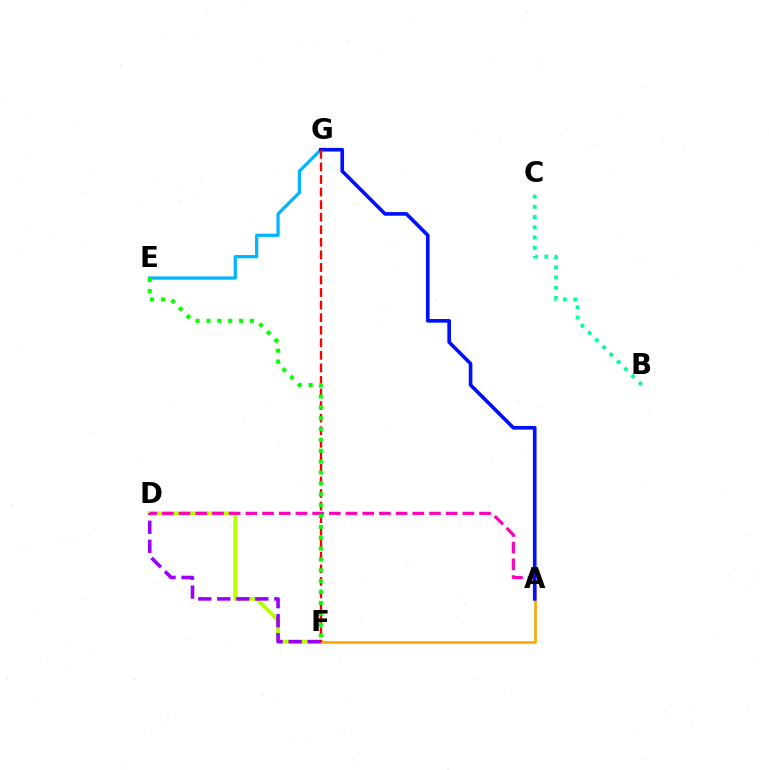{('D', 'F'): [{'color': '#b3ff00', 'line_style': 'solid', 'thickness': 2.67}, {'color': '#9b00ff', 'line_style': 'dashed', 'thickness': 2.58}], ('E', 'G'): [{'color': '#00b5ff', 'line_style': 'solid', 'thickness': 2.34}], ('A', 'F'): [{'color': '#ffa500', 'line_style': 'solid', 'thickness': 1.9}], ('A', 'D'): [{'color': '#ff00bd', 'line_style': 'dashed', 'thickness': 2.27}], ('A', 'G'): [{'color': '#0010ff', 'line_style': 'solid', 'thickness': 2.61}], ('F', 'G'): [{'color': '#ff0000', 'line_style': 'dashed', 'thickness': 1.71}], ('E', 'F'): [{'color': '#08ff00', 'line_style': 'dotted', 'thickness': 2.95}], ('B', 'C'): [{'color': '#00ff9d', 'line_style': 'dotted', 'thickness': 2.78}]}